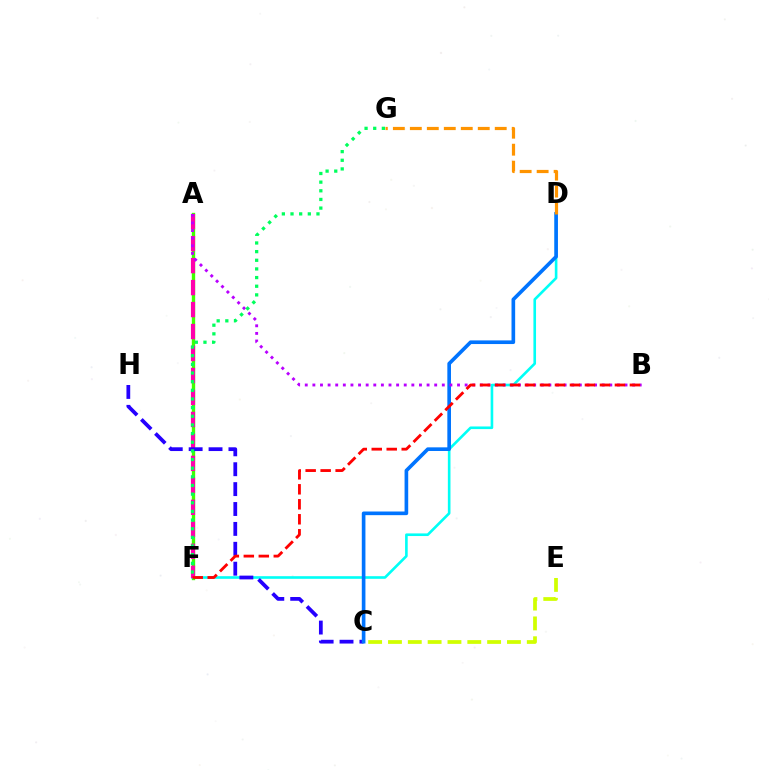{('A', 'F'): [{'color': '#3dff00', 'line_style': 'solid', 'thickness': 2.41}, {'color': '#ff00ac', 'line_style': 'dashed', 'thickness': 2.99}], ('D', 'F'): [{'color': '#00fff6', 'line_style': 'solid', 'thickness': 1.89}], ('C', 'H'): [{'color': '#2500ff', 'line_style': 'dashed', 'thickness': 2.7}], ('C', 'D'): [{'color': '#0074ff', 'line_style': 'solid', 'thickness': 2.63}], ('D', 'G'): [{'color': '#ff9400', 'line_style': 'dashed', 'thickness': 2.31}], ('A', 'B'): [{'color': '#b900ff', 'line_style': 'dotted', 'thickness': 2.07}], ('F', 'G'): [{'color': '#00ff5c', 'line_style': 'dotted', 'thickness': 2.35}], ('C', 'E'): [{'color': '#d1ff00', 'line_style': 'dashed', 'thickness': 2.69}], ('B', 'F'): [{'color': '#ff0000', 'line_style': 'dashed', 'thickness': 2.04}]}